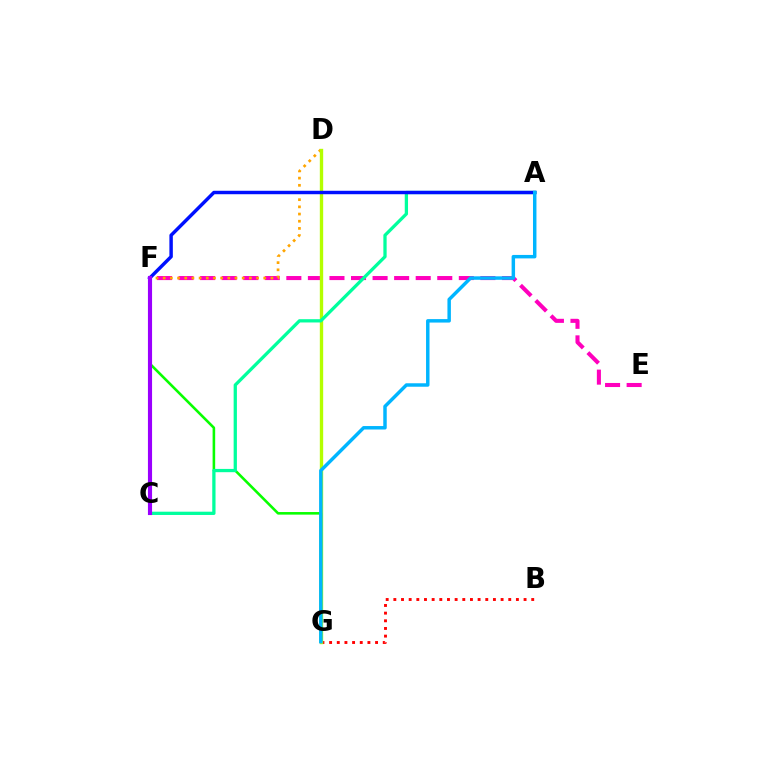{('B', 'G'): [{'color': '#ff0000', 'line_style': 'dotted', 'thickness': 2.08}], ('E', 'F'): [{'color': '#ff00bd', 'line_style': 'dashed', 'thickness': 2.93}], ('D', 'F'): [{'color': '#ffa500', 'line_style': 'dotted', 'thickness': 1.95}], ('D', 'G'): [{'color': '#b3ff00', 'line_style': 'solid', 'thickness': 2.42}], ('F', 'G'): [{'color': '#08ff00', 'line_style': 'solid', 'thickness': 1.86}], ('A', 'C'): [{'color': '#00ff9d', 'line_style': 'solid', 'thickness': 2.36}], ('A', 'F'): [{'color': '#0010ff', 'line_style': 'solid', 'thickness': 2.48}], ('C', 'F'): [{'color': '#9b00ff', 'line_style': 'solid', 'thickness': 2.97}], ('A', 'G'): [{'color': '#00b5ff', 'line_style': 'solid', 'thickness': 2.49}]}